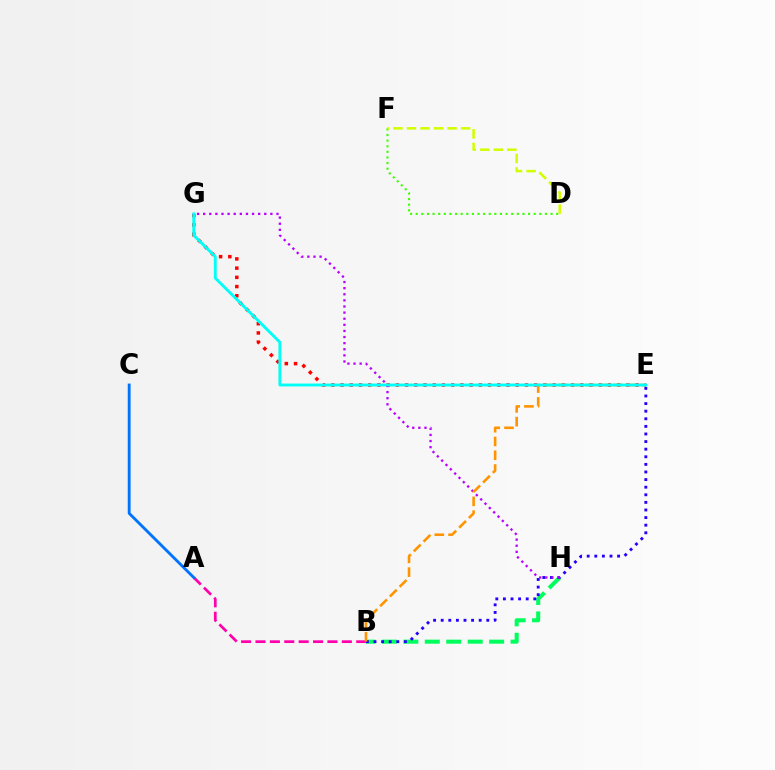{('B', 'H'): [{'color': '#00ff5c', 'line_style': 'dashed', 'thickness': 2.91}], ('E', 'G'): [{'color': '#ff0000', 'line_style': 'dotted', 'thickness': 2.51}, {'color': '#00fff6', 'line_style': 'solid', 'thickness': 2.07}], ('A', 'B'): [{'color': '#ff00ac', 'line_style': 'dashed', 'thickness': 1.96}], ('D', 'F'): [{'color': '#3dff00', 'line_style': 'dotted', 'thickness': 1.53}, {'color': '#d1ff00', 'line_style': 'dashed', 'thickness': 1.84}], ('B', 'E'): [{'color': '#2500ff', 'line_style': 'dotted', 'thickness': 2.06}, {'color': '#ff9400', 'line_style': 'dashed', 'thickness': 1.87}], ('G', 'H'): [{'color': '#b900ff', 'line_style': 'dotted', 'thickness': 1.66}], ('A', 'C'): [{'color': '#0074ff', 'line_style': 'solid', 'thickness': 2.05}]}